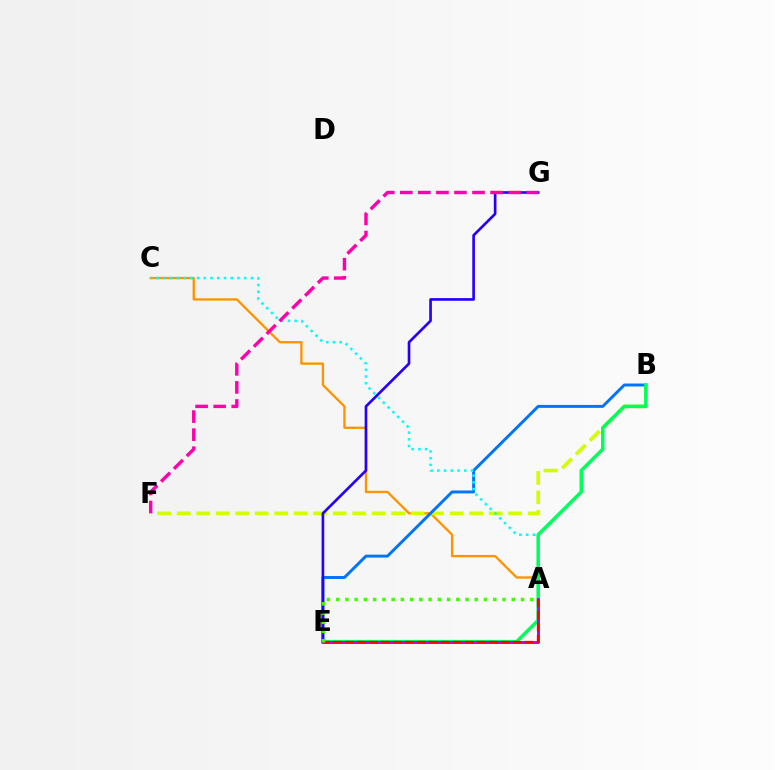{('A', 'C'): [{'color': '#ff9400', 'line_style': 'solid', 'thickness': 1.67}, {'color': '#00fff6', 'line_style': 'dotted', 'thickness': 1.83}], ('B', 'F'): [{'color': '#d1ff00', 'line_style': 'dashed', 'thickness': 2.65}], ('B', 'E'): [{'color': '#0074ff', 'line_style': 'solid', 'thickness': 2.12}, {'color': '#00ff5c', 'line_style': 'solid', 'thickness': 2.51}], ('E', 'G'): [{'color': '#2500ff', 'line_style': 'solid', 'thickness': 1.91}], ('A', 'E'): [{'color': '#b900ff', 'line_style': 'solid', 'thickness': 2.14}, {'color': '#ff0000', 'line_style': 'dashed', 'thickness': 1.63}, {'color': '#3dff00', 'line_style': 'dotted', 'thickness': 2.51}], ('F', 'G'): [{'color': '#ff00ac', 'line_style': 'dashed', 'thickness': 2.45}]}